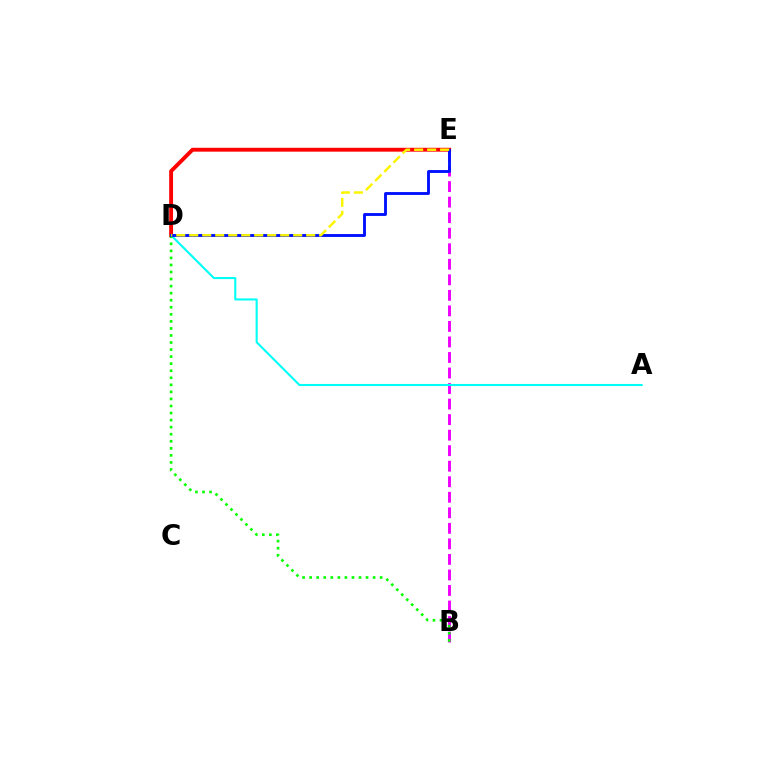{('B', 'E'): [{'color': '#ee00ff', 'line_style': 'dashed', 'thickness': 2.11}], ('D', 'E'): [{'color': '#ff0000', 'line_style': 'solid', 'thickness': 2.79}, {'color': '#0010ff', 'line_style': 'solid', 'thickness': 2.06}, {'color': '#fcf500', 'line_style': 'dashed', 'thickness': 1.77}], ('A', 'D'): [{'color': '#00fff6', 'line_style': 'solid', 'thickness': 1.5}], ('B', 'D'): [{'color': '#08ff00', 'line_style': 'dotted', 'thickness': 1.92}]}